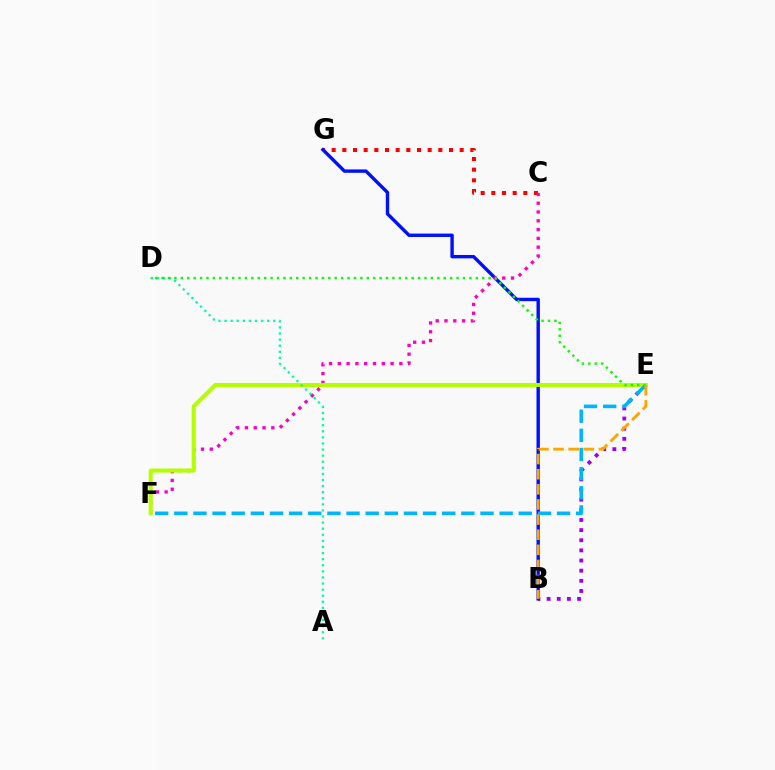{('B', 'E'): [{'color': '#9b00ff', 'line_style': 'dotted', 'thickness': 2.76}, {'color': '#ffa500', 'line_style': 'dashed', 'thickness': 2.06}], ('C', 'G'): [{'color': '#ff0000', 'line_style': 'dotted', 'thickness': 2.9}], ('B', 'G'): [{'color': '#0010ff', 'line_style': 'solid', 'thickness': 2.45}], ('C', 'F'): [{'color': '#ff00bd', 'line_style': 'dotted', 'thickness': 2.39}], ('E', 'F'): [{'color': '#b3ff00', 'line_style': 'solid', 'thickness': 2.91}, {'color': '#00b5ff', 'line_style': 'dashed', 'thickness': 2.6}], ('A', 'D'): [{'color': '#00ff9d', 'line_style': 'dotted', 'thickness': 1.65}], ('D', 'E'): [{'color': '#08ff00', 'line_style': 'dotted', 'thickness': 1.74}]}